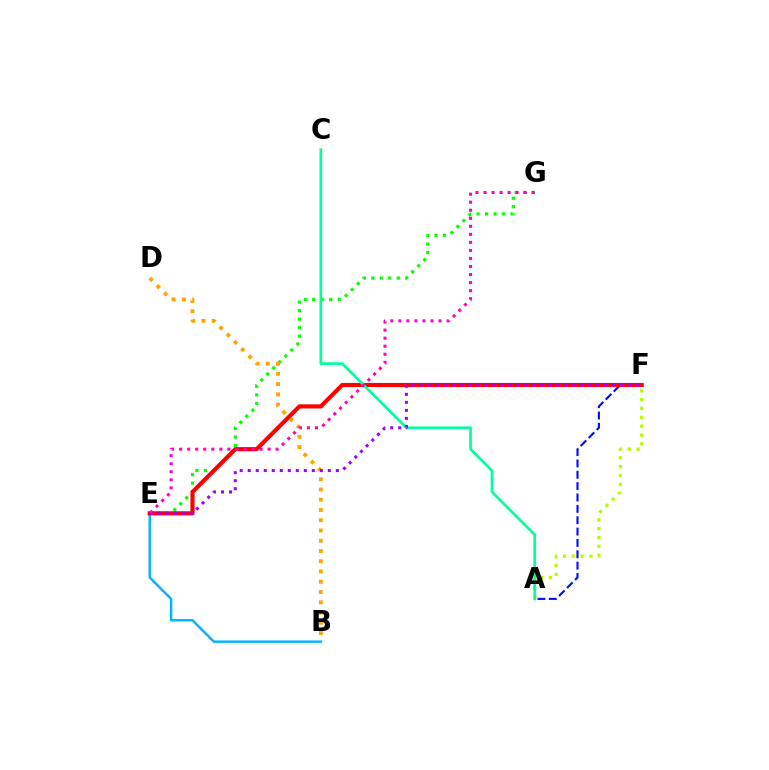{('E', 'G'): [{'color': '#08ff00', 'line_style': 'dotted', 'thickness': 2.31}, {'color': '#ff00bd', 'line_style': 'dotted', 'thickness': 2.18}], ('B', 'E'): [{'color': '#00b5ff', 'line_style': 'solid', 'thickness': 1.76}], ('A', 'F'): [{'color': '#b3ff00', 'line_style': 'dotted', 'thickness': 2.4}, {'color': '#0010ff', 'line_style': 'dashed', 'thickness': 1.54}], ('E', 'F'): [{'color': '#ff0000', 'line_style': 'solid', 'thickness': 2.98}, {'color': '#9b00ff', 'line_style': 'dotted', 'thickness': 2.18}], ('A', 'C'): [{'color': '#00ff9d', 'line_style': 'solid', 'thickness': 1.94}], ('B', 'D'): [{'color': '#ffa500', 'line_style': 'dotted', 'thickness': 2.79}]}